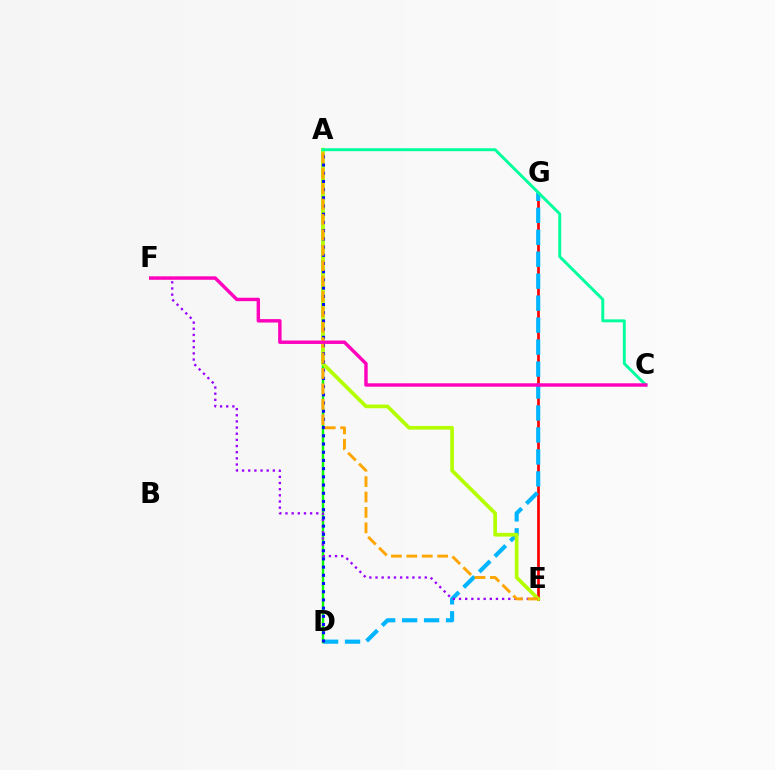{('E', 'G'): [{'color': '#ff0000', 'line_style': 'solid', 'thickness': 1.95}], ('D', 'G'): [{'color': '#00b5ff', 'line_style': 'dashed', 'thickness': 2.98}], ('A', 'D'): [{'color': '#08ff00', 'line_style': 'solid', 'thickness': 1.72}, {'color': '#0010ff', 'line_style': 'dotted', 'thickness': 2.23}], ('A', 'E'): [{'color': '#b3ff00', 'line_style': 'solid', 'thickness': 2.67}, {'color': '#ffa500', 'line_style': 'dashed', 'thickness': 2.09}], ('E', 'F'): [{'color': '#9b00ff', 'line_style': 'dotted', 'thickness': 1.67}], ('A', 'C'): [{'color': '#00ff9d', 'line_style': 'solid', 'thickness': 2.11}], ('C', 'F'): [{'color': '#ff00bd', 'line_style': 'solid', 'thickness': 2.46}]}